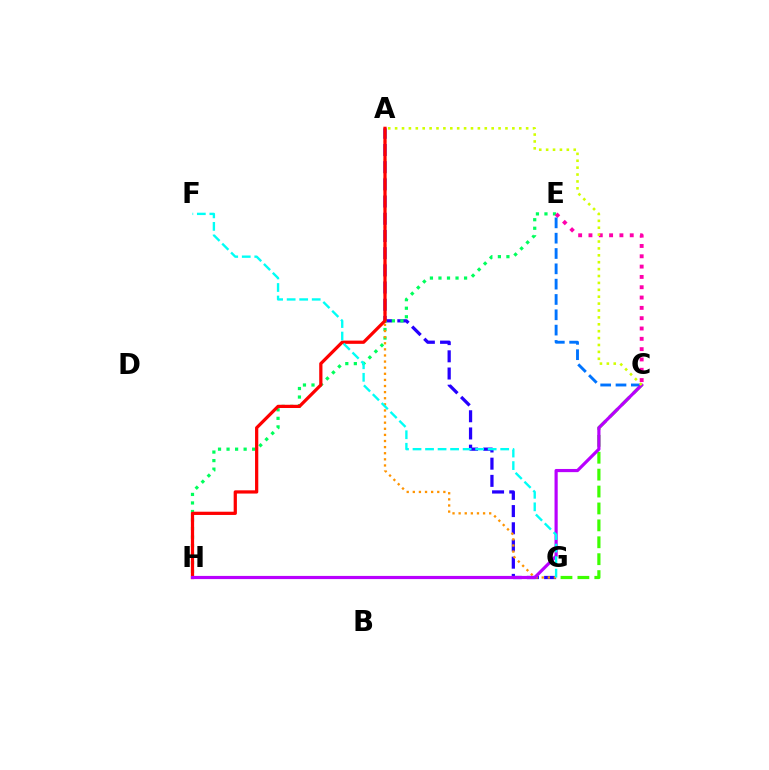{('A', 'G'): [{'color': '#2500ff', 'line_style': 'dashed', 'thickness': 2.34}, {'color': '#ff9400', 'line_style': 'dotted', 'thickness': 1.66}], ('C', 'G'): [{'color': '#3dff00', 'line_style': 'dashed', 'thickness': 2.3}], ('E', 'H'): [{'color': '#00ff5c', 'line_style': 'dotted', 'thickness': 2.32}], ('C', 'E'): [{'color': '#ff00ac', 'line_style': 'dotted', 'thickness': 2.8}, {'color': '#0074ff', 'line_style': 'dashed', 'thickness': 2.08}], ('A', 'H'): [{'color': '#ff0000', 'line_style': 'solid', 'thickness': 2.33}], ('C', 'H'): [{'color': '#b900ff', 'line_style': 'solid', 'thickness': 2.28}], ('F', 'G'): [{'color': '#00fff6', 'line_style': 'dashed', 'thickness': 1.7}], ('A', 'C'): [{'color': '#d1ff00', 'line_style': 'dotted', 'thickness': 1.87}]}